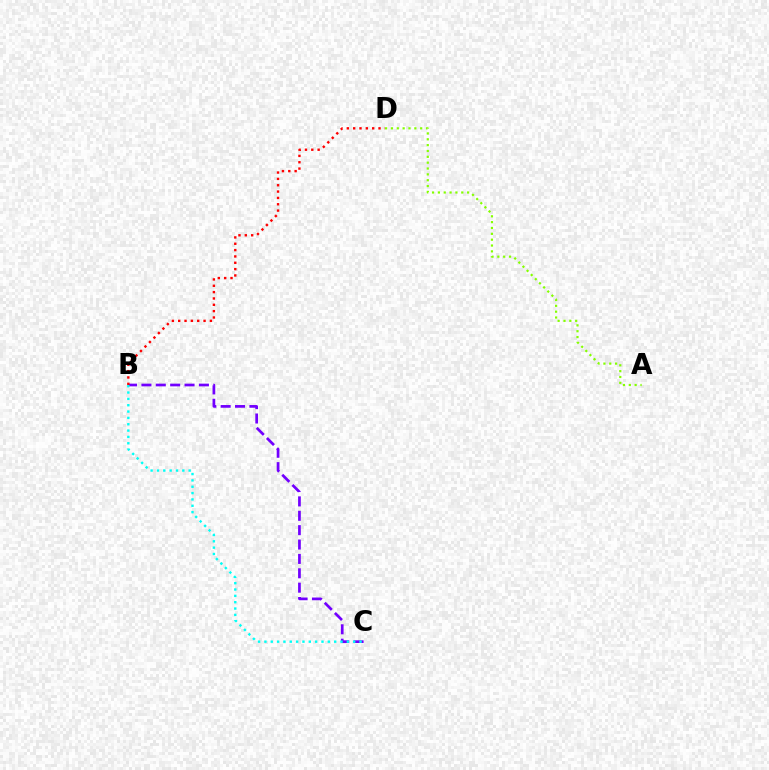{('A', 'D'): [{'color': '#84ff00', 'line_style': 'dotted', 'thickness': 1.59}], ('B', 'C'): [{'color': '#7200ff', 'line_style': 'dashed', 'thickness': 1.95}, {'color': '#00fff6', 'line_style': 'dotted', 'thickness': 1.72}], ('B', 'D'): [{'color': '#ff0000', 'line_style': 'dotted', 'thickness': 1.72}]}